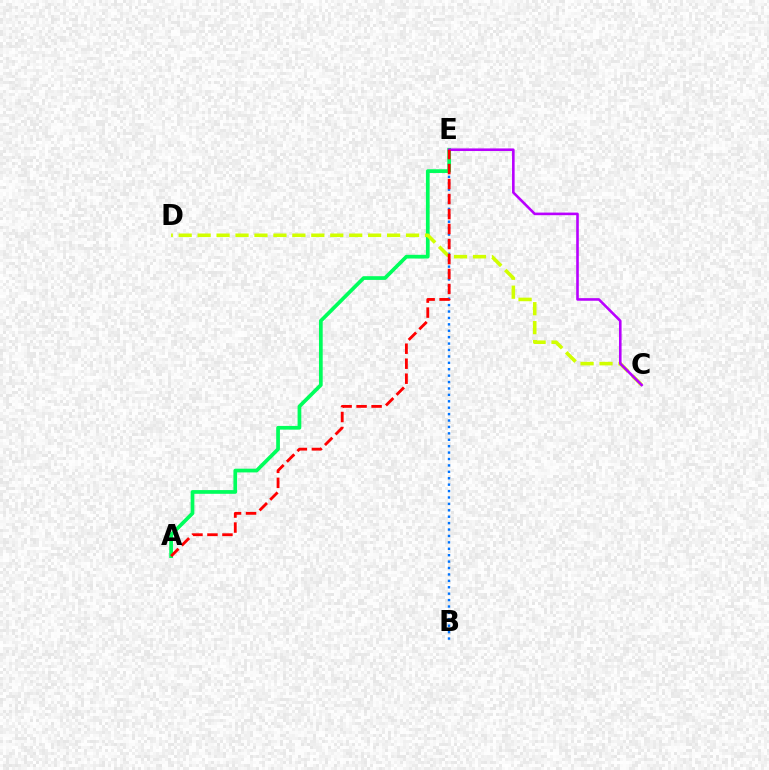{('B', 'E'): [{'color': '#0074ff', 'line_style': 'dotted', 'thickness': 1.74}], ('A', 'E'): [{'color': '#00ff5c', 'line_style': 'solid', 'thickness': 2.68}, {'color': '#ff0000', 'line_style': 'dashed', 'thickness': 2.04}], ('C', 'D'): [{'color': '#d1ff00', 'line_style': 'dashed', 'thickness': 2.57}], ('C', 'E'): [{'color': '#b900ff', 'line_style': 'solid', 'thickness': 1.87}]}